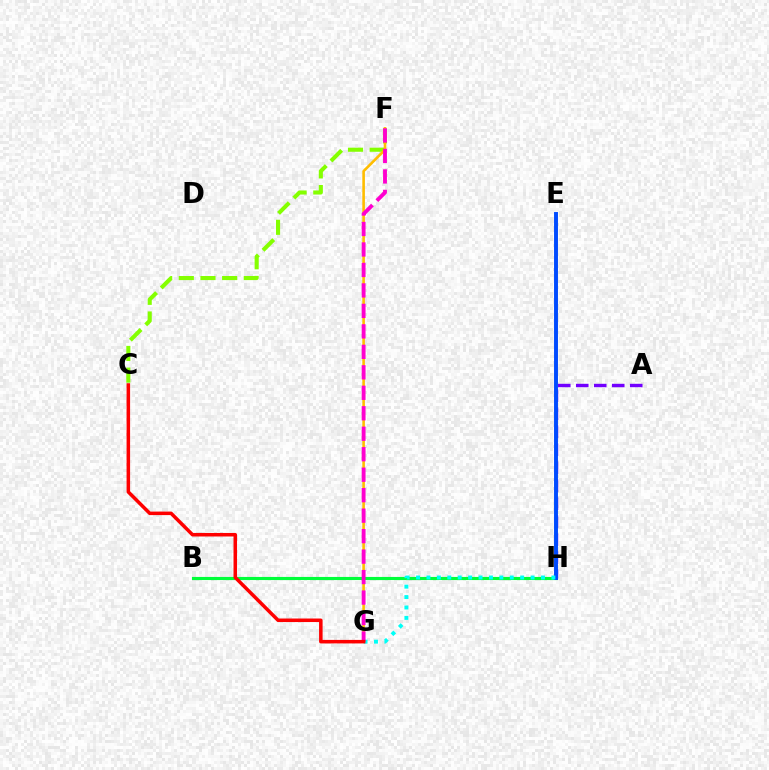{('A', 'H'): [{'color': '#7200ff', 'line_style': 'dashed', 'thickness': 2.44}], ('C', 'F'): [{'color': '#84ff00', 'line_style': 'dashed', 'thickness': 2.94}], ('B', 'H'): [{'color': '#00ff39', 'line_style': 'solid', 'thickness': 2.25}], ('E', 'H'): [{'color': '#004bff', 'line_style': 'solid', 'thickness': 2.82}], ('G', 'H'): [{'color': '#00fff6', 'line_style': 'dotted', 'thickness': 2.83}], ('F', 'G'): [{'color': '#ffbd00', 'line_style': 'solid', 'thickness': 1.87}, {'color': '#ff00cf', 'line_style': 'dashed', 'thickness': 2.78}], ('C', 'G'): [{'color': '#ff0000', 'line_style': 'solid', 'thickness': 2.54}]}